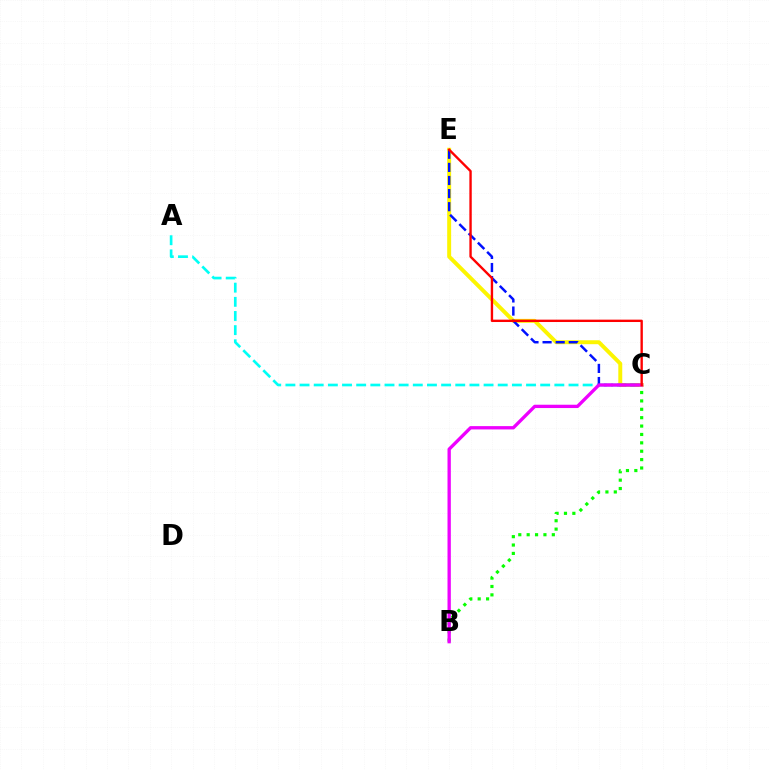{('C', 'E'): [{'color': '#fcf500', 'line_style': 'solid', 'thickness': 2.84}, {'color': '#0010ff', 'line_style': 'dashed', 'thickness': 1.78}, {'color': '#ff0000', 'line_style': 'solid', 'thickness': 1.71}], ('A', 'C'): [{'color': '#00fff6', 'line_style': 'dashed', 'thickness': 1.92}], ('B', 'C'): [{'color': '#08ff00', 'line_style': 'dotted', 'thickness': 2.28}, {'color': '#ee00ff', 'line_style': 'solid', 'thickness': 2.39}]}